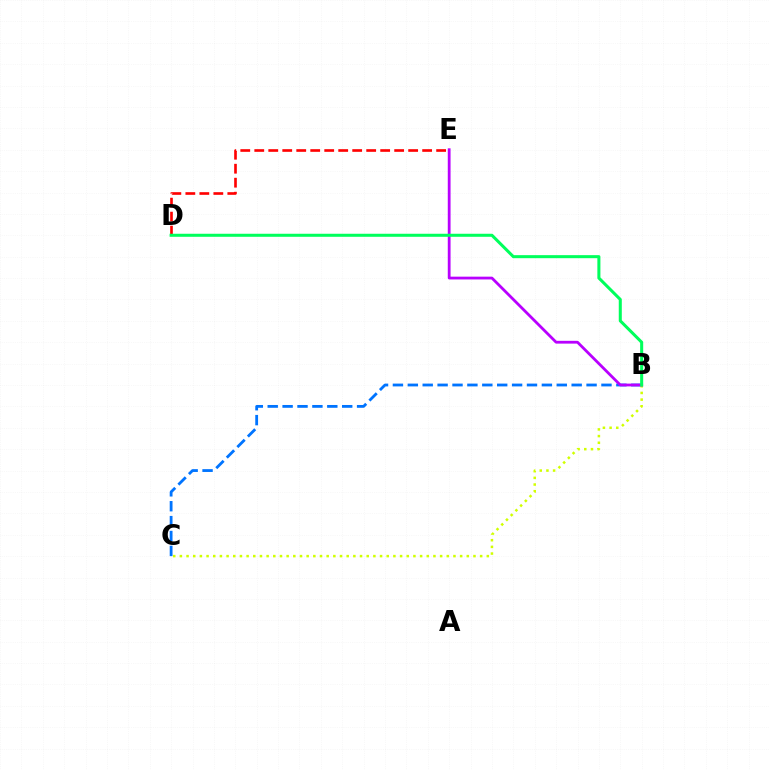{('B', 'C'): [{'color': '#0074ff', 'line_style': 'dashed', 'thickness': 2.02}, {'color': '#d1ff00', 'line_style': 'dotted', 'thickness': 1.81}], ('D', 'E'): [{'color': '#ff0000', 'line_style': 'dashed', 'thickness': 1.9}], ('B', 'E'): [{'color': '#b900ff', 'line_style': 'solid', 'thickness': 2.01}], ('B', 'D'): [{'color': '#00ff5c', 'line_style': 'solid', 'thickness': 2.19}]}